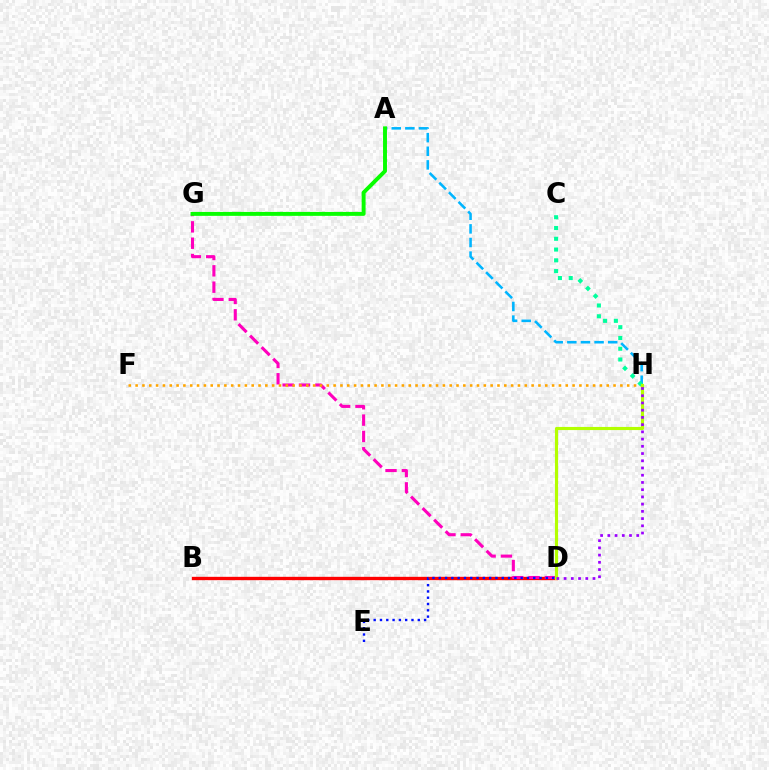{('B', 'D'): [{'color': '#ff0000', 'line_style': 'solid', 'thickness': 2.41}], ('D', 'G'): [{'color': '#ff00bd', 'line_style': 'dashed', 'thickness': 2.22}], ('A', 'H'): [{'color': '#00b5ff', 'line_style': 'dashed', 'thickness': 1.85}], ('D', 'E'): [{'color': '#0010ff', 'line_style': 'dotted', 'thickness': 1.71}], ('F', 'H'): [{'color': '#ffa500', 'line_style': 'dotted', 'thickness': 1.86}], ('C', 'H'): [{'color': '#00ff9d', 'line_style': 'dotted', 'thickness': 2.93}], ('D', 'H'): [{'color': '#b3ff00', 'line_style': 'solid', 'thickness': 2.25}, {'color': '#9b00ff', 'line_style': 'dotted', 'thickness': 1.96}], ('A', 'G'): [{'color': '#08ff00', 'line_style': 'solid', 'thickness': 2.83}]}